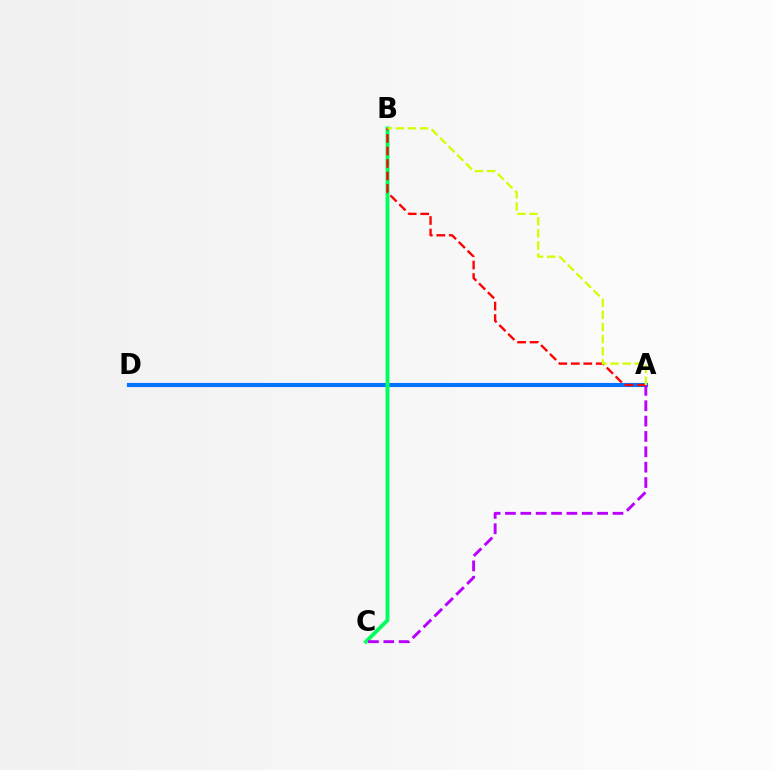{('A', 'D'): [{'color': '#0074ff', 'line_style': 'solid', 'thickness': 2.96}], ('B', 'C'): [{'color': '#00ff5c', 'line_style': 'solid', 'thickness': 2.79}], ('A', 'C'): [{'color': '#b900ff', 'line_style': 'dashed', 'thickness': 2.09}], ('A', 'B'): [{'color': '#ff0000', 'line_style': 'dashed', 'thickness': 1.7}, {'color': '#d1ff00', 'line_style': 'dashed', 'thickness': 1.64}]}